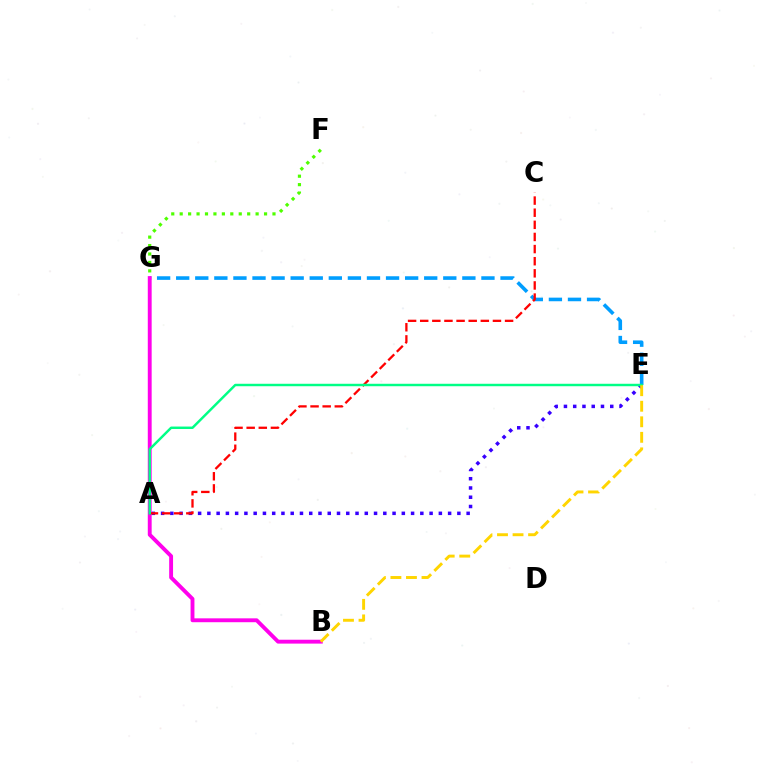{('A', 'E'): [{'color': '#3700ff', 'line_style': 'dotted', 'thickness': 2.52}, {'color': '#00ff86', 'line_style': 'solid', 'thickness': 1.77}], ('E', 'G'): [{'color': '#009eff', 'line_style': 'dashed', 'thickness': 2.59}], ('F', 'G'): [{'color': '#4fff00', 'line_style': 'dotted', 'thickness': 2.29}], ('B', 'G'): [{'color': '#ff00ed', 'line_style': 'solid', 'thickness': 2.79}], ('A', 'C'): [{'color': '#ff0000', 'line_style': 'dashed', 'thickness': 1.65}], ('B', 'E'): [{'color': '#ffd500', 'line_style': 'dashed', 'thickness': 2.11}]}